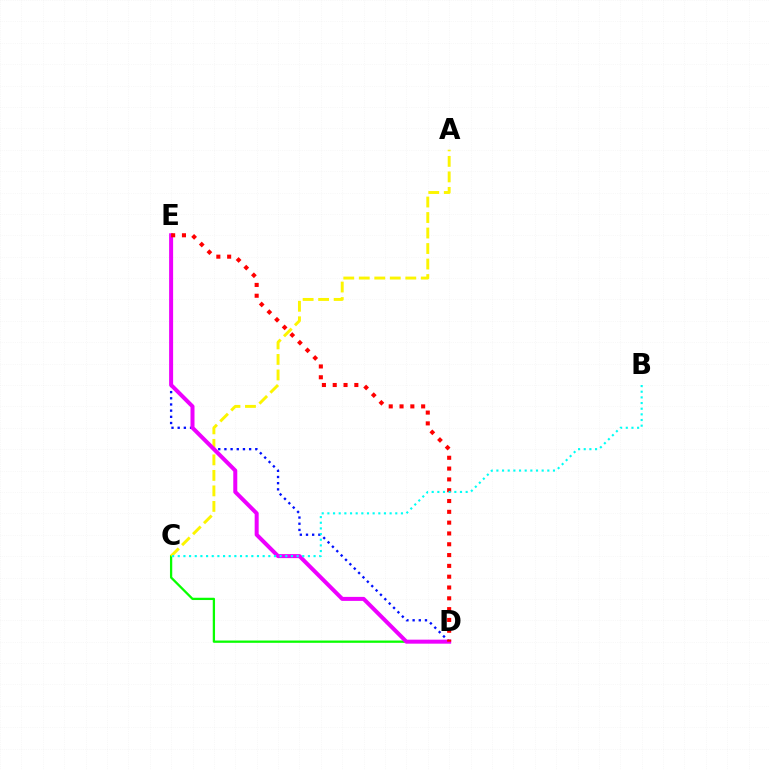{('D', 'E'): [{'color': '#0010ff', 'line_style': 'dotted', 'thickness': 1.68}, {'color': '#ee00ff', 'line_style': 'solid', 'thickness': 2.88}, {'color': '#ff0000', 'line_style': 'dotted', 'thickness': 2.94}], ('C', 'D'): [{'color': '#08ff00', 'line_style': 'solid', 'thickness': 1.64}], ('A', 'C'): [{'color': '#fcf500', 'line_style': 'dashed', 'thickness': 2.11}], ('B', 'C'): [{'color': '#00fff6', 'line_style': 'dotted', 'thickness': 1.54}]}